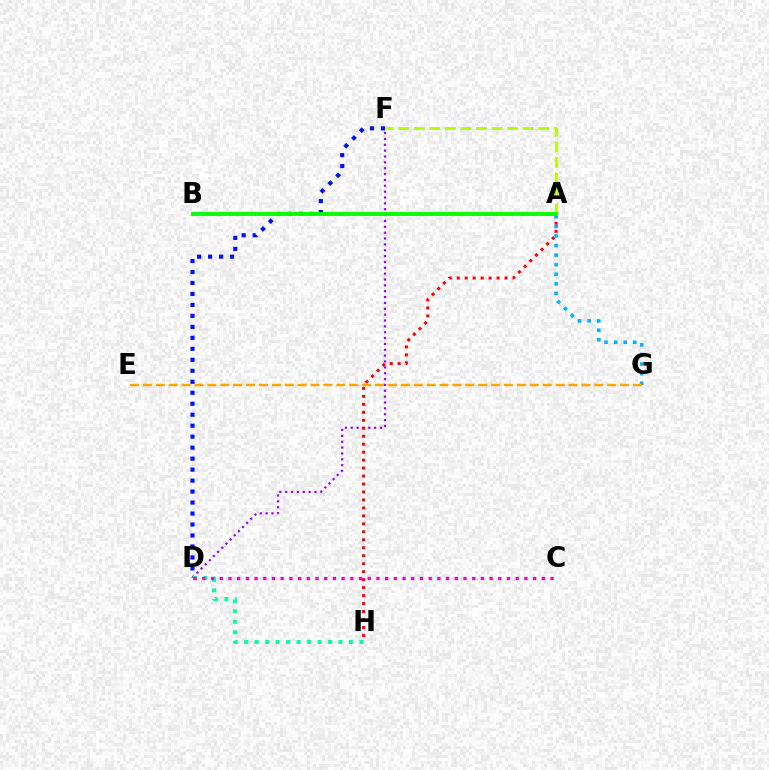{('A', 'F'): [{'color': '#b3ff00', 'line_style': 'dashed', 'thickness': 2.11}], ('D', 'F'): [{'color': '#9b00ff', 'line_style': 'dotted', 'thickness': 1.59}, {'color': '#0010ff', 'line_style': 'dotted', 'thickness': 2.98}], ('D', 'H'): [{'color': '#00ff9d', 'line_style': 'dotted', 'thickness': 2.85}], ('C', 'D'): [{'color': '#ff00bd', 'line_style': 'dotted', 'thickness': 2.37}], ('A', 'H'): [{'color': '#ff0000', 'line_style': 'dotted', 'thickness': 2.17}], ('A', 'G'): [{'color': '#00b5ff', 'line_style': 'dotted', 'thickness': 2.6}], ('A', 'B'): [{'color': '#08ff00', 'line_style': 'solid', 'thickness': 2.8}], ('E', 'G'): [{'color': '#ffa500', 'line_style': 'dashed', 'thickness': 1.75}]}